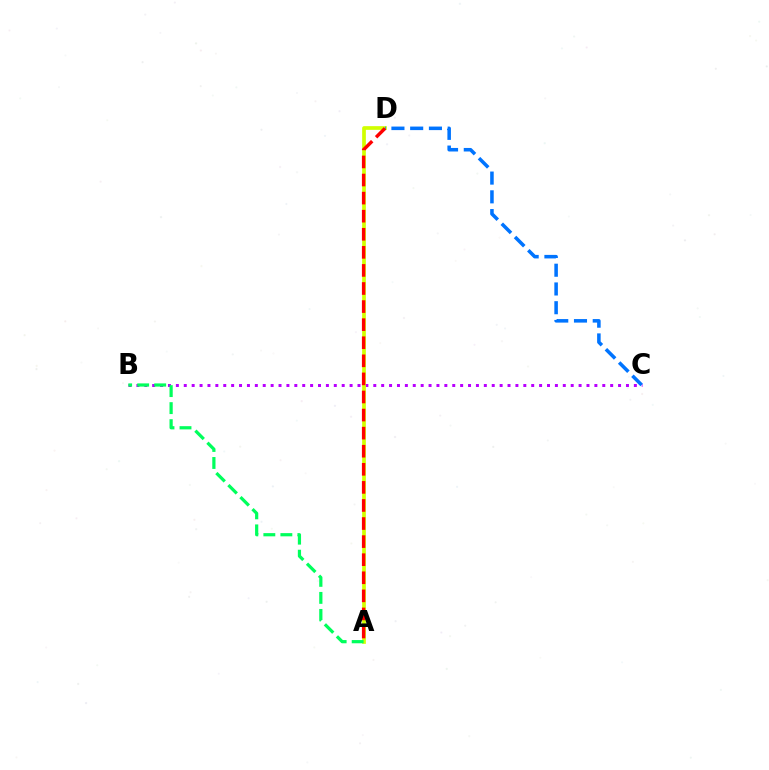{('B', 'C'): [{'color': '#b900ff', 'line_style': 'dotted', 'thickness': 2.15}], ('A', 'D'): [{'color': '#d1ff00', 'line_style': 'solid', 'thickness': 2.66}, {'color': '#ff0000', 'line_style': 'dashed', 'thickness': 2.46}], ('A', 'B'): [{'color': '#00ff5c', 'line_style': 'dashed', 'thickness': 2.31}], ('C', 'D'): [{'color': '#0074ff', 'line_style': 'dashed', 'thickness': 2.55}]}